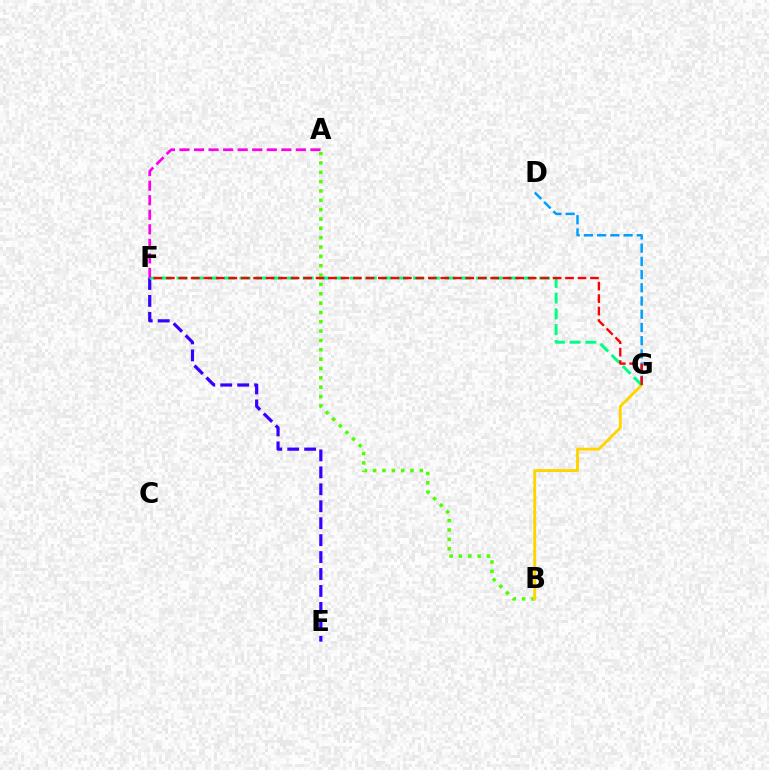{('E', 'F'): [{'color': '#3700ff', 'line_style': 'dashed', 'thickness': 2.3}], ('A', 'B'): [{'color': '#4fff00', 'line_style': 'dotted', 'thickness': 2.54}], ('D', 'G'): [{'color': '#009eff', 'line_style': 'dashed', 'thickness': 1.8}], ('B', 'G'): [{'color': '#ffd500', 'line_style': 'solid', 'thickness': 2.1}], ('F', 'G'): [{'color': '#00ff86', 'line_style': 'dashed', 'thickness': 2.14}, {'color': '#ff0000', 'line_style': 'dashed', 'thickness': 1.69}], ('A', 'F'): [{'color': '#ff00ed', 'line_style': 'dashed', 'thickness': 1.98}]}